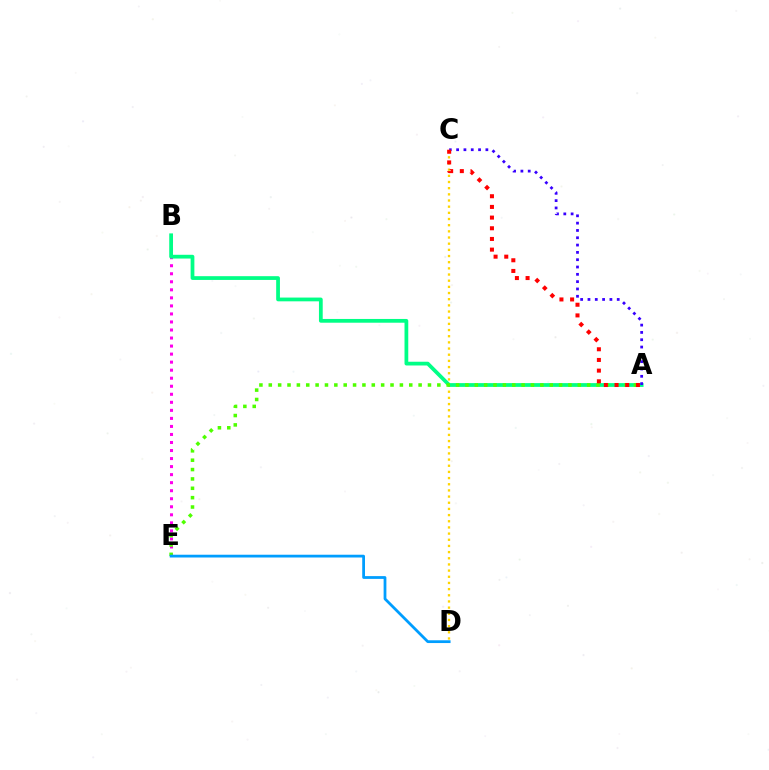{('C', 'D'): [{'color': '#ffd500', 'line_style': 'dotted', 'thickness': 1.68}], ('B', 'E'): [{'color': '#ff00ed', 'line_style': 'dotted', 'thickness': 2.18}], ('A', 'B'): [{'color': '#00ff86', 'line_style': 'solid', 'thickness': 2.71}], ('A', 'E'): [{'color': '#4fff00', 'line_style': 'dotted', 'thickness': 2.54}], ('D', 'E'): [{'color': '#009eff', 'line_style': 'solid', 'thickness': 2.0}], ('A', 'C'): [{'color': '#3700ff', 'line_style': 'dotted', 'thickness': 1.99}, {'color': '#ff0000', 'line_style': 'dotted', 'thickness': 2.9}]}